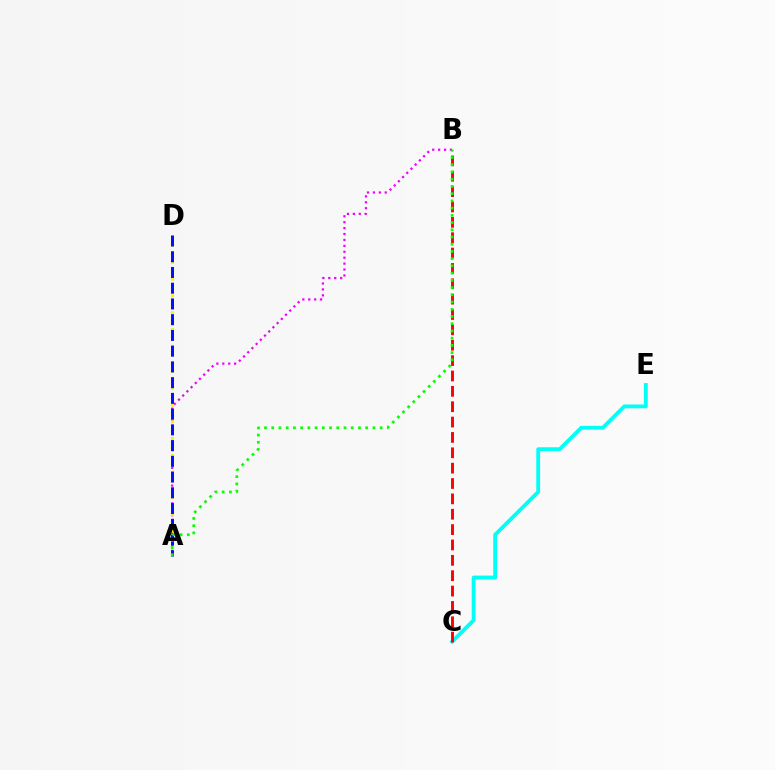{('C', 'E'): [{'color': '#00fff6', 'line_style': 'solid', 'thickness': 2.74}], ('A', 'B'): [{'color': '#ee00ff', 'line_style': 'dotted', 'thickness': 1.61}, {'color': '#08ff00', 'line_style': 'dotted', 'thickness': 1.96}], ('A', 'D'): [{'color': '#fcf500', 'line_style': 'dotted', 'thickness': 2.28}, {'color': '#0010ff', 'line_style': 'dashed', 'thickness': 2.14}], ('B', 'C'): [{'color': '#ff0000', 'line_style': 'dashed', 'thickness': 2.09}]}